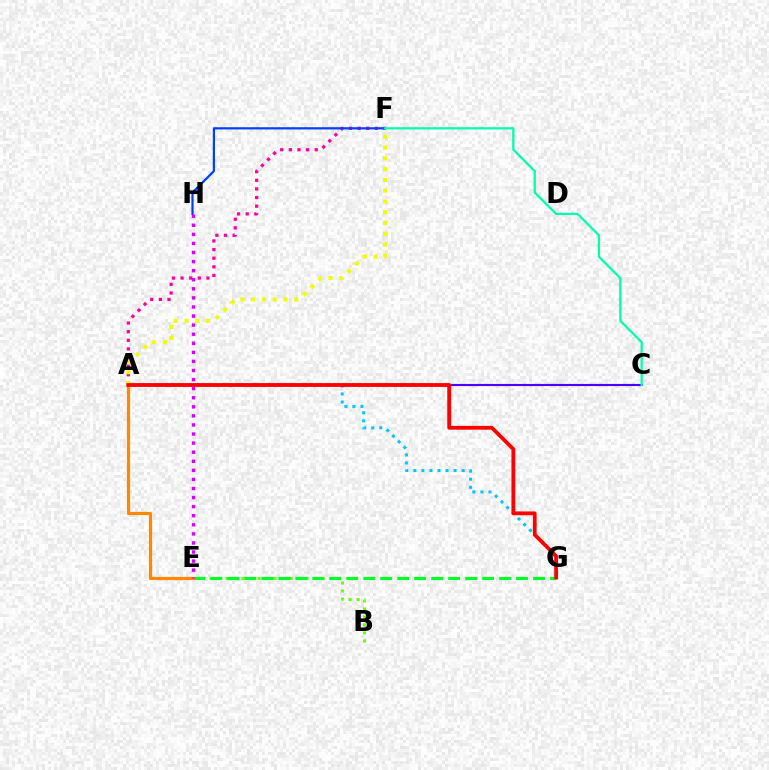{('A', 'G'): [{'color': '#00c7ff', 'line_style': 'dotted', 'thickness': 2.18}, {'color': '#ff0000', 'line_style': 'solid', 'thickness': 2.74}], ('A', 'F'): [{'color': '#ff00a0', 'line_style': 'dotted', 'thickness': 2.34}, {'color': '#eeff00', 'line_style': 'dotted', 'thickness': 2.93}], ('A', 'C'): [{'color': '#4f00ff', 'line_style': 'solid', 'thickness': 1.53}], ('B', 'E'): [{'color': '#66ff00', 'line_style': 'dotted', 'thickness': 2.17}], ('E', 'G'): [{'color': '#00ff27', 'line_style': 'dashed', 'thickness': 2.31}], ('A', 'E'): [{'color': '#ff8800', 'line_style': 'solid', 'thickness': 2.3}], ('F', 'H'): [{'color': '#003fff', 'line_style': 'solid', 'thickness': 1.6}], ('C', 'F'): [{'color': '#00ffaf', 'line_style': 'solid', 'thickness': 1.62}], ('E', 'H'): [{'color': '#d600ff', 'line_style': 'dotted', 'thickness': 2.47}]}